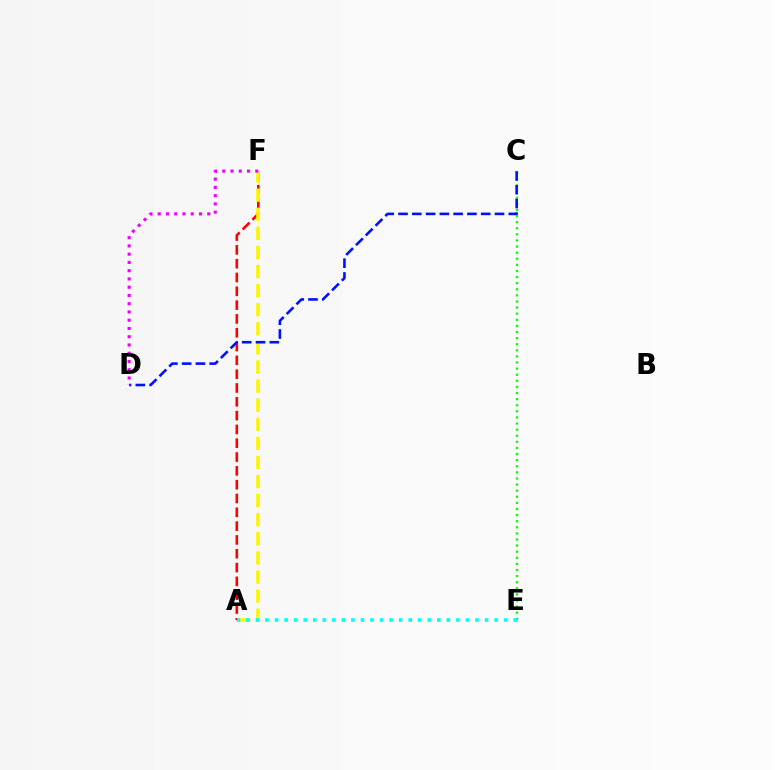{('C', 'E'): [{'color': '#08ff00', 'line_style': 'dotted', 'thickness': 1.66}], ('A', 'F'): [{'color': '#ff0000', 'line_style': 'dashed', 'thickness': 1.88}, {'color': '#fcf500', 'line_style': 'dashed', 'thickness': 2.59}], ('A', 'E'): [{'color': '#00fff6', 'line_style': 'dotted', 'thickness': 2.59}], ('C', 'D'): [{'color': '#0010ff', 'line_style': 'dashed', 'thickness': 1.87}], ('D', 'F'): [{'color': '#ee00ff', 'line_style': 'dotted', 'thickness': 2.24}]}